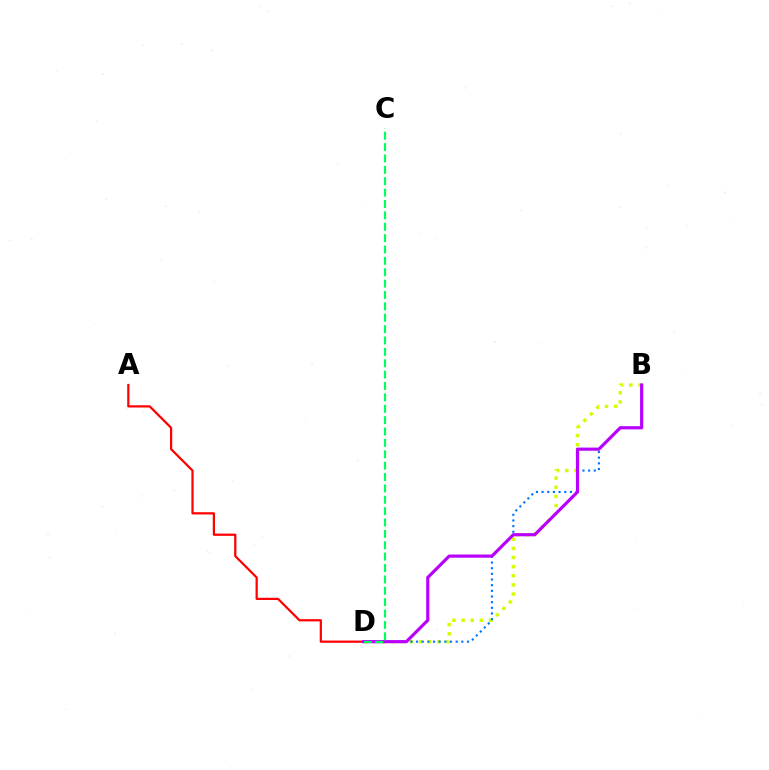{('A', 'D'): [{'color': '#ff0000', 'line_style': 'solid', 'thickness': 1.61}], ('B', 'D'): [{'color': '#d1ff00', 'line_style': 'dotted', 'thickness': 2.48}, {'color': '#0074ff', 'line_style': 'dotted', 'thickness': 1.54}, {'color': '#b900ff', 'line_style': 'solid', 'thickness': 2.28}], ('C', 'D'): [{'color': '#00ff5c', 'line_style': 'dashed', 'thickness': 1.55}]}